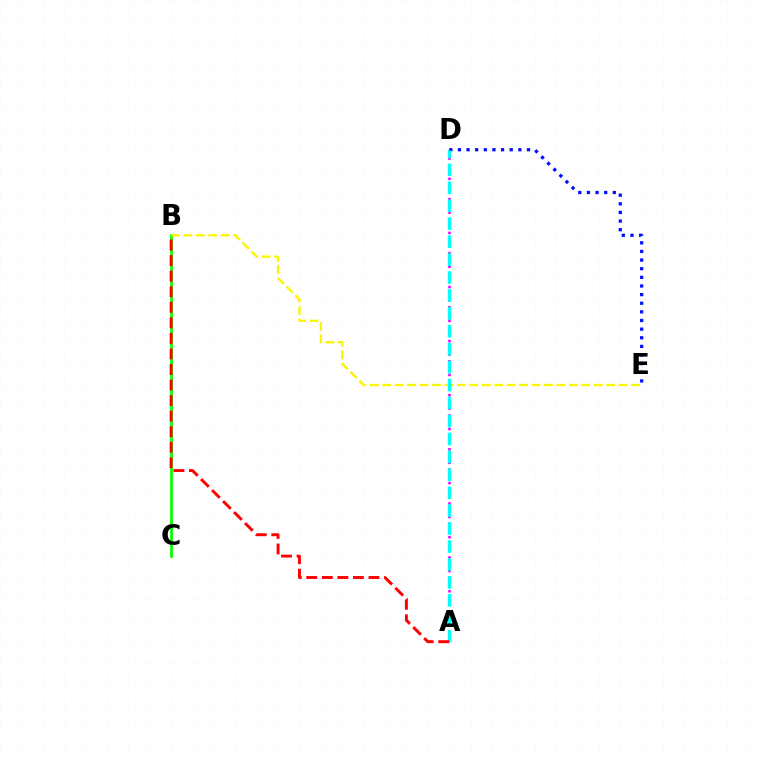{('A', 'D'): [{'color': '#ee00ff', 'line_style': 'dotted', 'thickness': 1.84}, {'color': '#00fff6', 'line_style': 'dashed', 'thickness': 2.44}], ('B', 'C'): [{'color': '#08ff00', 'line_style': 'solid', 'thickness': 1.99}], ('B', 'E'): [{'color': '#fcf500', 'line_style': 'dashed', 'thickness': 1.69}], ('D', 'E'): [{'color': '#0010ff', 'line_style': 'dotted', 'thickness': 2.34}], ('A', 'B'): [{'color': '#ff0000', 'line_style': 'dashed', 'thickness': 2.11}]}